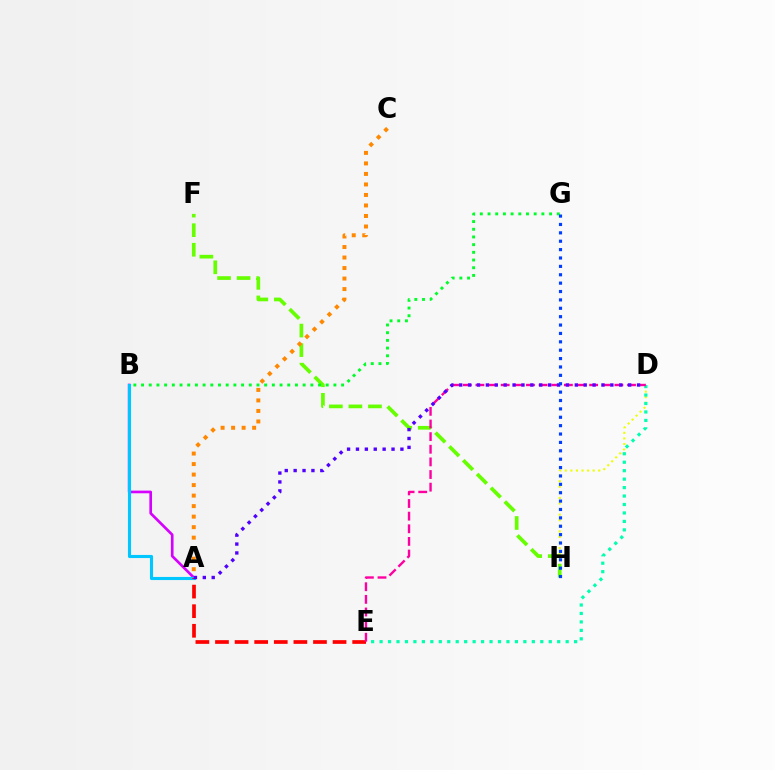{('A', 'B'): [{'color': '#d600ff', 'line_style': 'solid', 'thickness': 1.92}, {'color': '#00c7ff', 'line_style': 'solid', 'thickness': 2.24}], ('D', 'H'): [{'color': '#eeff00', 'line_style': 'dotted', 'thickness': 1.51}], ('D', 'E'): [{'color': '#00ffaf', 'line_style': 'dotted', 'thickness': 2.3}, {'color': '#ff00a0', 'line_style': 'dashed', 'thickness': 1.72}], ('F', 'H'): [{'color': '#66ff00', 'line_style': 'dashed', 'thickness': 2.66}], ('B', 'G'): [{'color': '#00ff27', 'line_style': 'dotted', 'thickness': 2.09}], ('A', 'E'): [{'color': '#ff0000', 'line_style': 'dashed', 'thickness': 2.66}], ('A', 'D'): [{'color': '#4f00ff', 'line_style': 'dotted', 'thickness': 2.42}], ('G', 'H'): [{'color': '#003fff', 'line_style': 'dotted', 'thickness': 2.28}], ('A', 'C'): [{'color': '#ff8800', 'line_style': 'dotted', 'thickness': 2.86}]}